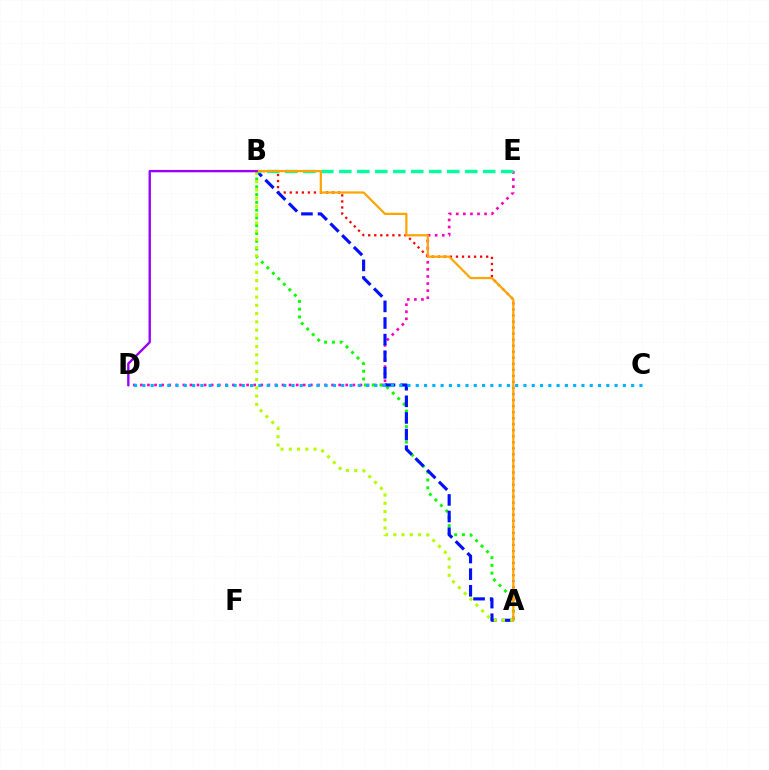{('A', 'B'): [{'color': '#ff0000', 'line_style': 'dotted', 'thickness': 1.64}, {'color': '#08ff00', 'line_style': 'dotted', 'thickness': 2.11}, {'color': '#0010ff', 'line_style': 'dashed', 'thickness': 2.26}, {'color': '#b3ff00', 'line_style': 'dotted', 'thickness': 2.24}, {'color': '#ffa500', 'line_style': 'solid', 'thickness': 1.6}], ('D', 'E'): [{'color': '#ff00bd', 'line_style': 'dotted', 'thickness': 1.92}], ('C', 'D'): [{'color': '#00b5ff', 'line_style': 'dotted', 'thickness': 2.25}], ('B', 'E'): [{'color': '#00ff9d', 'line_style': 'dashed', 'thickness': 2.44}], ('B', 'D'): [{'color': '#9b00ff', 'line_style': 'solid', 'thickness': 1.7}]}